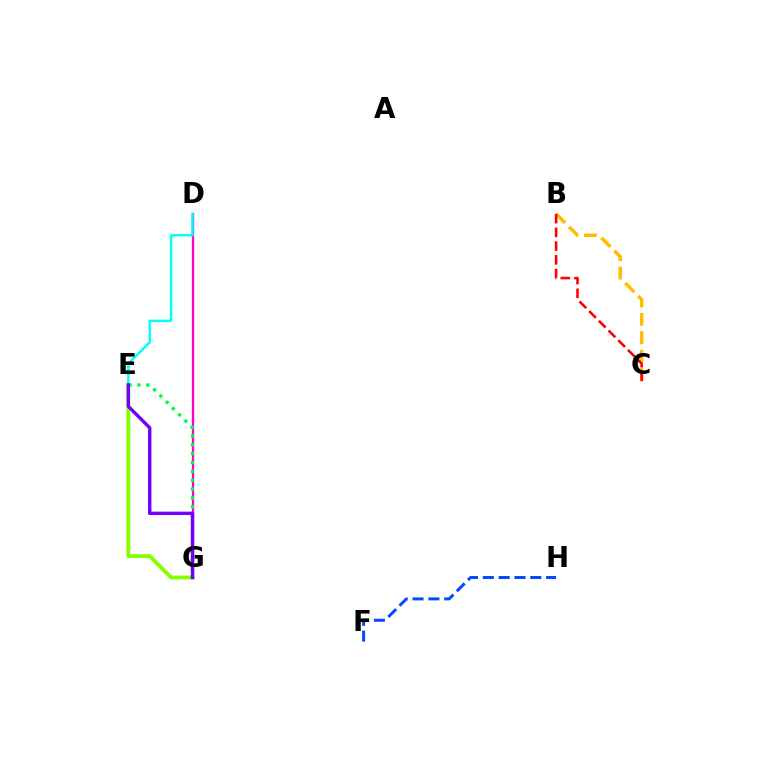{('E', 'G'): [{'color': '#84ff00', 'line_style': 'solid', 'thickness': 2.76}, {'color': '#00ff39', 'line_style': 'dotted', 'thickness': 2.4}, {'color': '#7200ff', 'line_style': 'solid', 'thickness': 2.45}], ('F', 'H'): [{'color': '#004bff', 'line_style': 'dashed', 'thickness': 2.15}], ('B', 'C'): [{'color': '#ffbd00', 'line_style': 'dashed', 'thickness': 2.5}, {'color': '#ff0000', 'line_style': 'dashed', 'thickness': 1.86}], ('D', 'G'): [{'color': '#ff00cf', 'line_style': 'solid', 'thickness': 1.65}], ('D', 'E'): [{'color': '#00fff6', 'line_style': 'solid', 'thickness': 1.77}]}